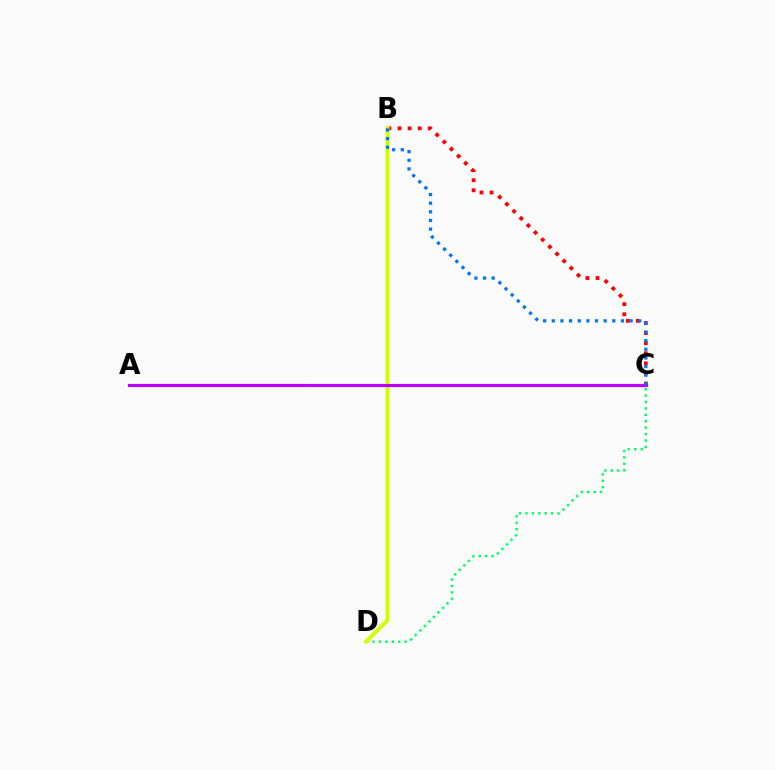{('B', 'C'): [{'color': '#ff0000', 'line_style': 'dotted', 'thickness': 2.74}, {'color': '#0074ff', 'line_style': 'dotted', 'thickness': 2.35}], ('C', 'D'): [{'color': '#00ff5c', 'line_style': 'dotted', 'thickness': 1.74}], ('B', 'D'): [{'color': '#d1ff00', 'line_style': 'solid', 'thickness': 2.85}], ('A', 'C'): [{'color': '#b900ff', 'line_style': 'solid', 'thickness': 2.28}]}